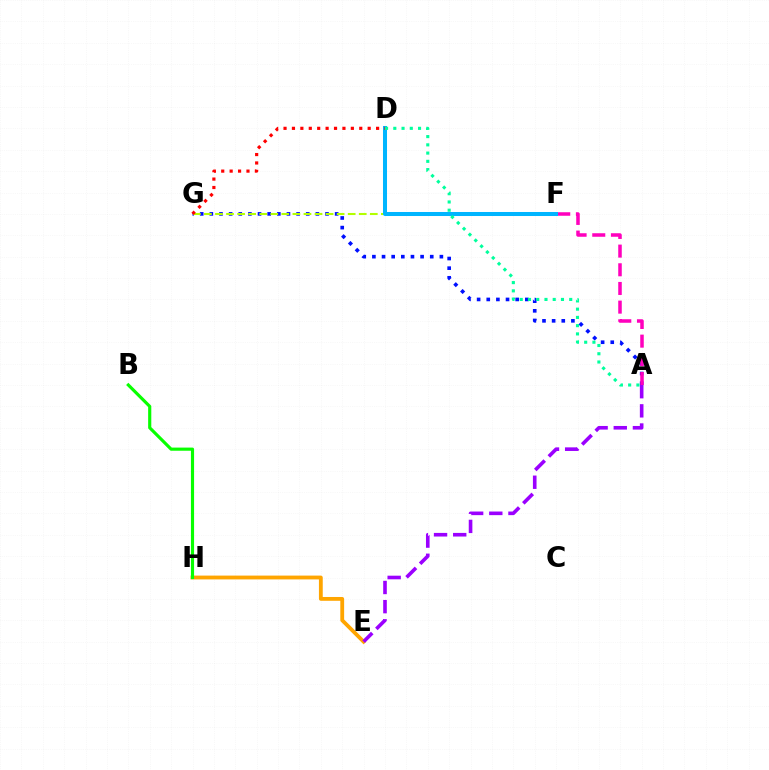{('E', 'H'): [{'color': '#ffa500', 'line_style': 'solid', 'thickness': 2.75}], ('A', 'G'): [{'color': '#0010ff', 'line_style': 'dotted', 'thickness': 2.62}], ('A', 'F'): [{'color': '#ff00bd', 'line_style': 'dashed', 'thickness': 2.54}], ('B', 'H'): [{'color': '#08ff00', 'line_style': 'solid', 'thickness': 2.27}], ('A', 'E'): [{'color': '#9b00ff', 'line_style': 'dashed', 'thickness': 2.6}], ('F', 'G'): [{'color': '#b3ff00', 'line_style': 'dashed', 'thickness': 1.5}], ('D', 'F'): [{'color': '#00b5ff', 'line_style': 'solid', 'thickness': 2.9}], ('D', 'G'): [{'color': '#ff0000', 'line_style': 'dotted', 'thickness': 2.29}], ('A', 'D'): [{'color': '#00ff9d', 'line_style': 'dotted', 'thickness': 2.24}]}